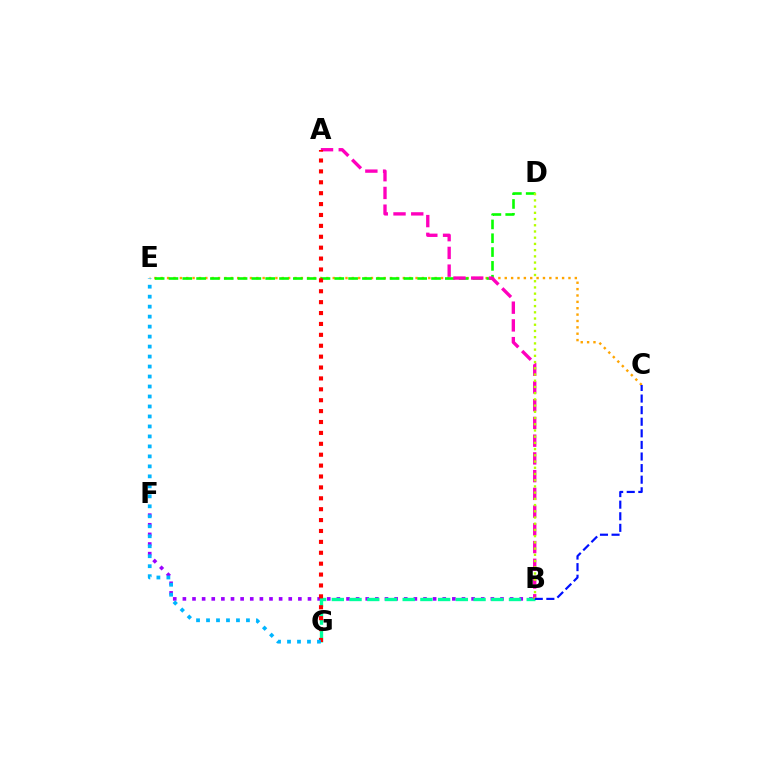{('C', 'E'): [{'color': '#ffa500', 'line_style': 'dotted', 'thickness': 1.73}], ('B', 'F'): [{'color': '#9b00ff', 'line_style': 'dotted', 'thickness': 2.61}], ('B', 'G'): [{'color': '#00ff9d', 'line_style': 'dashed', 'thickness': 2.41}], ('D', 'E'): [{'color': '#08ff00', 'line_style': 'dashed', 'thickness': 1.88}], ('A', 'B'): [{'color': '#ff00bd', 'line_style': 'dashed', 'thickness': 2.41}], ('B', 'D'): [{'color': '#b3ff00', 'line_style': 'dotted', 'thickness': 1.69}], ('B', 'C'): [{'color': '#0010ff', 'line_style': 'dashed', 'thickness': 1.57}], ('A', 'G'): [{'color': '#ff0000', 'line_style': 'dotted', 'thickness': 2.96}], ('E', 'G'): [{'color': '#00b5ff', 'line_style': 'dotted', 'thickness': 2.71}]}